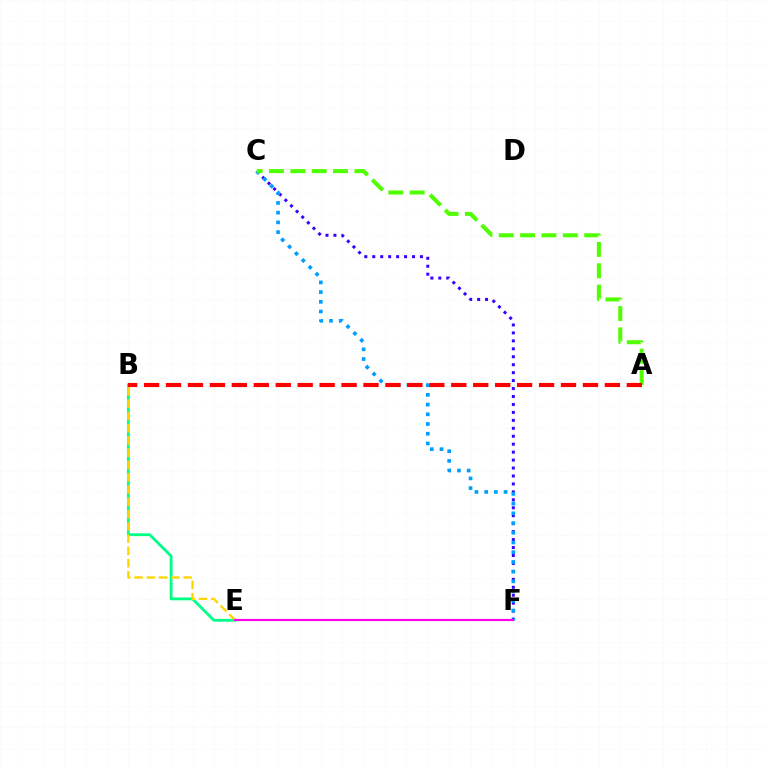{('B', 'E'): [{'color': '#00ff86', 'line_style': 'solid', 'thickness': 2.03}, {'color': '#ffd500', 'line_style': 'dashed', 'thickness': 1.67}], ('C', 'F'): [{'color': '#3700ff', 'line_style': 'dotted', 'thickness': 2.16}, {'color': '#009eff', 'line_style': 'dotted', 'thickness': 2.64}], ('A', 'C'): [{'color': '#4fff00', 'line_style': 'dashed', 'thickness': 2.9}], ('E', 'F'): [{'color': '#ff00ed', 'line_style': 'solid', 'thickness': 1.56}], ('A', 'B'): [{'color': '#ff0000', 'line_style': 'dashed', 'thickness': 2.98}]}